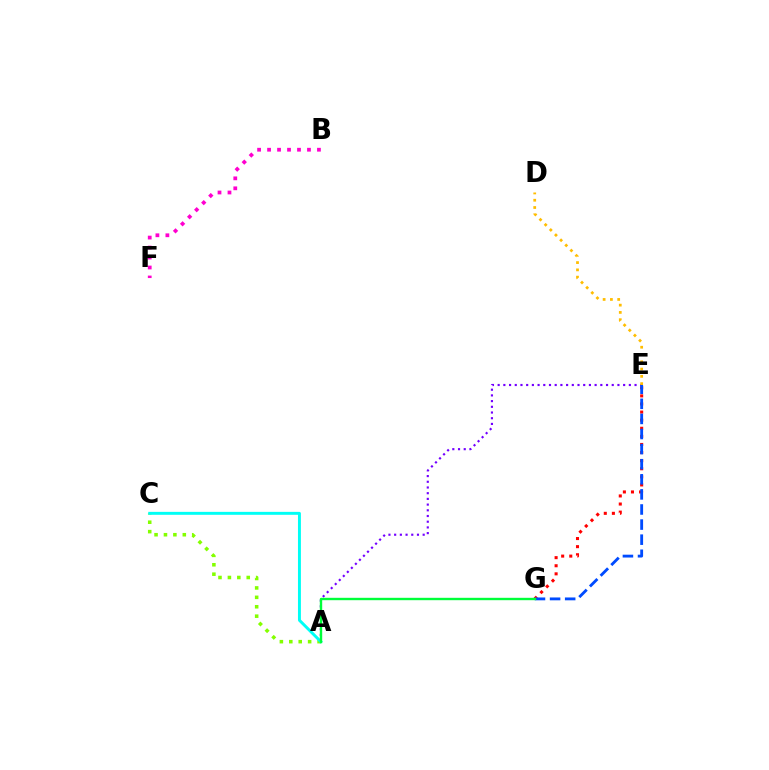{('A', 'E'): [{'color': '#7200ff', 'line_style': 'dotted', 'thickness': 1.55}], ('E', 'G'): [{'color': '#ff0000', 'line_style': 'dotted', 'thickness': 2.2}, {'color': '#004bff', 'line_style': 'dashed', 'thickness': 2.05}], ('D', 'E'): [{'color': '#ffbd00', 'line_style': 'dotted', 'thickness': 1.98}], ('A', 'C'): [{'color': '#84ff00', 'line_style': 'dotted', 'thickness': 2.56}, {'color': '#00fff6', 'line_style': 'solid', 'thickness': 2.12}], ('B', 'F'): [{'color': '#ff00cf', 'line_style': 'dotted', 'thickness': 2.71}], ('A', 'G'): [{'color': '#00ff39', 'line_style': 'solid', 'thickness': 1.72}]}